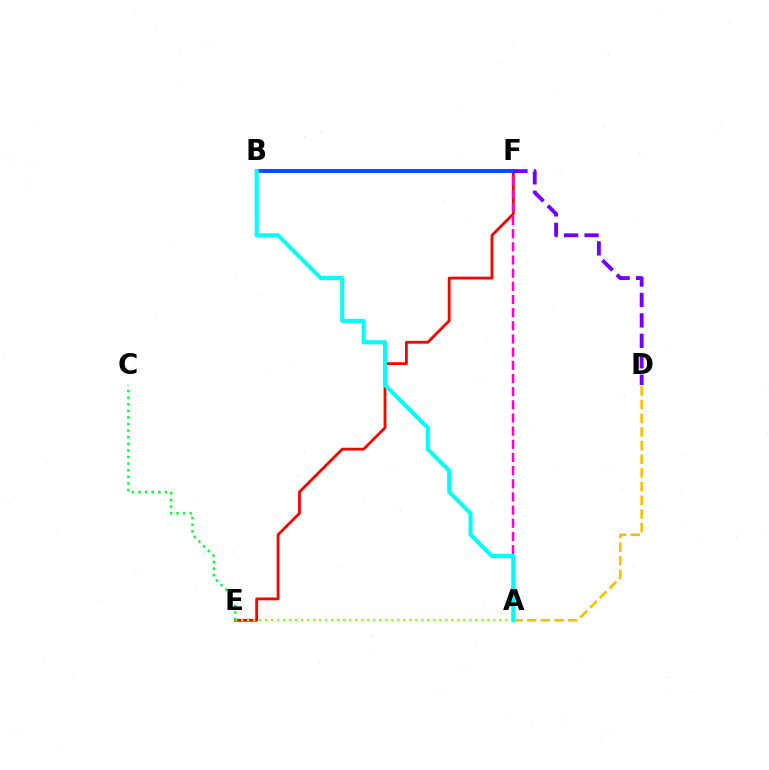{('E', 'F'): [{'color': '#ff0000', 'line_style': 'solid', 'thickness': 2.02}], ('A', 'D'): [{'color': '#ffbd00', 'line_style': 'dashed', 'thickness': 1.86}], ('A', 'F'): [{'color': '#ff00cf', 'line_style': 'dashed', 'thickness': 1.79}], ('A', 'E'): [{'color': '#84ff00', 'line_style': 'dotted', 'thickness': 1.63}], ('B', 'F'): [{'color': '#004bff', 'line_style': 'solid', 'thickness': 2.8}], ('D', 'F'): [{'color': '#7200ff', 'line_style': 'dashed', 'thickness': 2.78}], ('A', 'B'): [{'color': '#00fff6', 'line_style': 'solid', 'thickness': 2.92}], ('C', 'E'): [{'color': '#00ff39', 'line_style': 'dotted', 'thickness': 1.79}]}